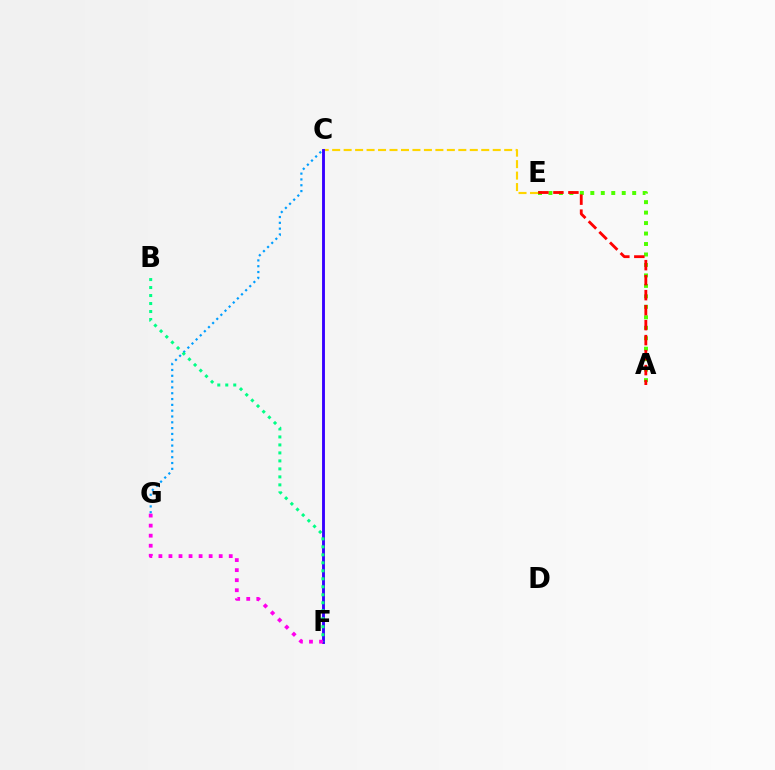{('A', 'E'): [{'color': '#4fff00', 'line_style': 'dotted', 'thickness': 2.84}, {'color': '#ff0000', 'line_style': 'dashed', 'thickness': 2.04}], ('C', 'E'): [{'color': '#ffd500', 'line_style': 'dashed', 'thickness': 1.56}], ('C', 'F'): [{'color': '#3700ff', 'line_style': 'solid', 'thickness': 2.07}], ('C', 'G'): [{'color': '#009eff', 'line_style': 'dotted', 'thickness': 1.58}], ('B', 'F'): [{'color': '#00ff86', 'line_style': 'dotted', 'thickness': 2.17}], ('F', 'G'): [{'color': '#ff00ed', 'line_style': 'dotted', 'thickness': 2.73}]}